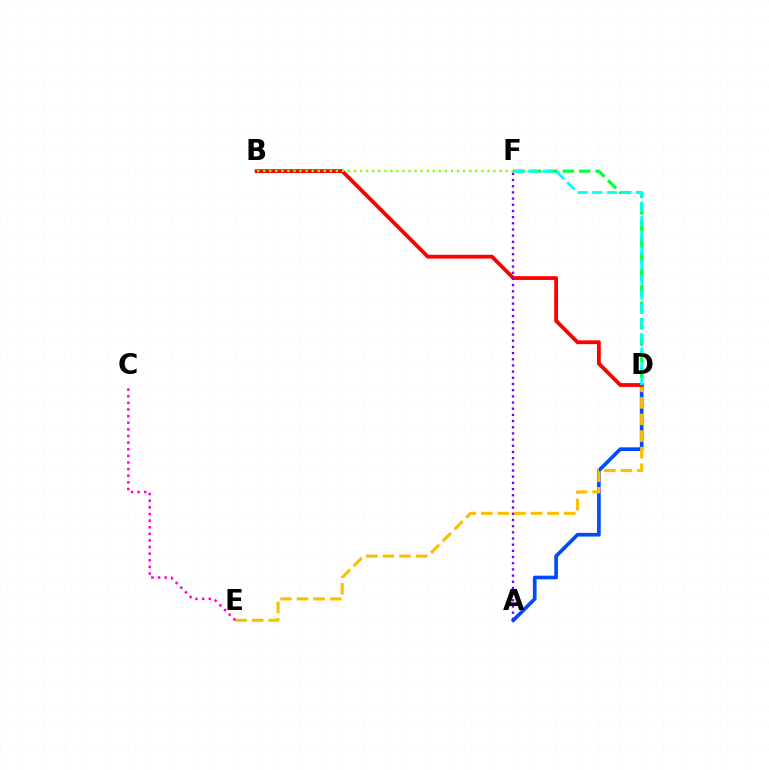{('A', 'D'): [{'color': '#004bff', 'line_style': 'solid', 'thickness': 2.64}], ('D', 'E'): [{'color': '#ffbd00', 'line_style': 'dashed', 'thickness': 2.25}], ('B', 'D'): [{'color': '#ff0000', 'line_style': 'solid', 'thickness': 2.74}], ('C', 'E'): [{'color': '#ff00cf', 'line_style': 'dotted', 'thickness': 1.8}], ('B', 'F'): [{'color': '#84ff00', 'line_style': 'dotted', 'thickness': 1.65}], ('D', 'F'): [{'color': '#00ff39', 'line_style': 'dashed', 'thickness': 2.23}, {'color': '#00fff6', 'line_style': 'dashed', 'thickness': 1.99}], ('A', 'F'): [{'color': '#7200ff', 'line_style': 'dotted', 'thickness': 1.68}]}